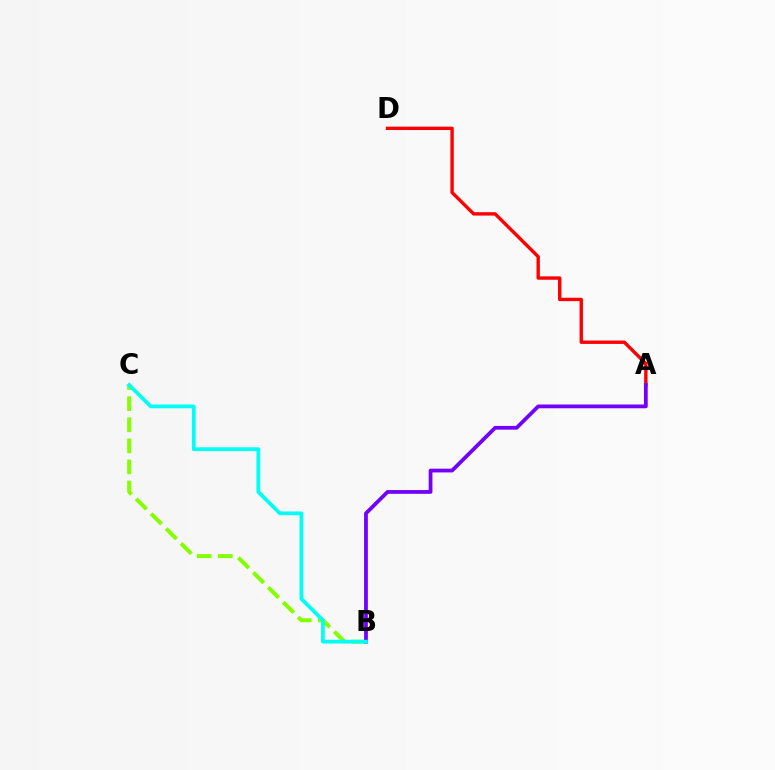{('A', 'D'): [{'color': '#ff0000', 'line_style': 'solid', 'thickness': 2.43}], ('B', 'C'): [{'color': '#84ff00', 'line_style': 'dashed', 'thickness': 2.86}, {'color': '#00fff6', 'line_style': 'solid', 'thickness': 2.7}], ('A', 'B'): [{'color': '#7200ff', 'line_style': 'solid', 'thickness': 2.71}]}